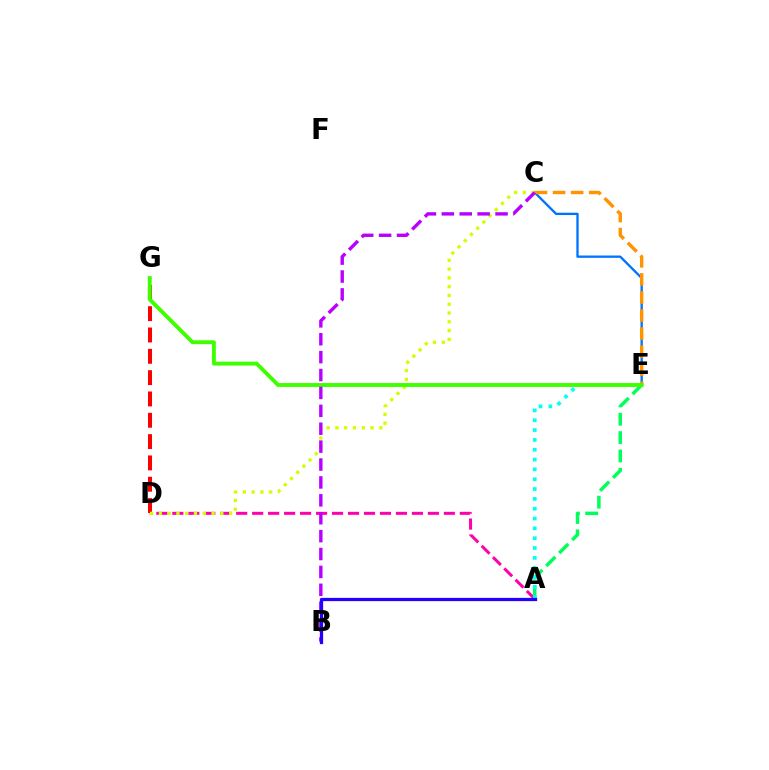{('C', 'E'): [{'color': '#0074ff', 'line_style': 'solid', 'thickness': 1.68}, {'color': '#ff9400', 'line_style': 'dashed', 'thickness': 2.45}], ('A', 'D'): [{'color': '#ff00ac', 'line_style': 'dashed', 'thickness': 2.17}], ('A', 'E'): [{'color': '#00ff5c', 'line_style': 'dashed', 'thickness': 2.49}, {'color': '#00fff6', 'line_style': 'dotted', 'thickness': 2.67}], ('D', 'G'): [{'color': '#ff0000', 'line_style': 'dashed', 'thickness': 2.9}], ('C', 'D'): [{'color': '#d1ff00', 'line_style': 'dotted', 'thickness': 2.39}], ('E', 'G'): [{'color': '#3dff00', 'line_style': 'solid', 'thickness': 2.79}], ('B', 'C'): [{'color': '#b900ff', 'line_style': 'dashed', 'thickness': 2.43}], ('A', 'B'): [{'color': '#2500ff', 'line_style': 'solid', 'thickness': 2.35}]}